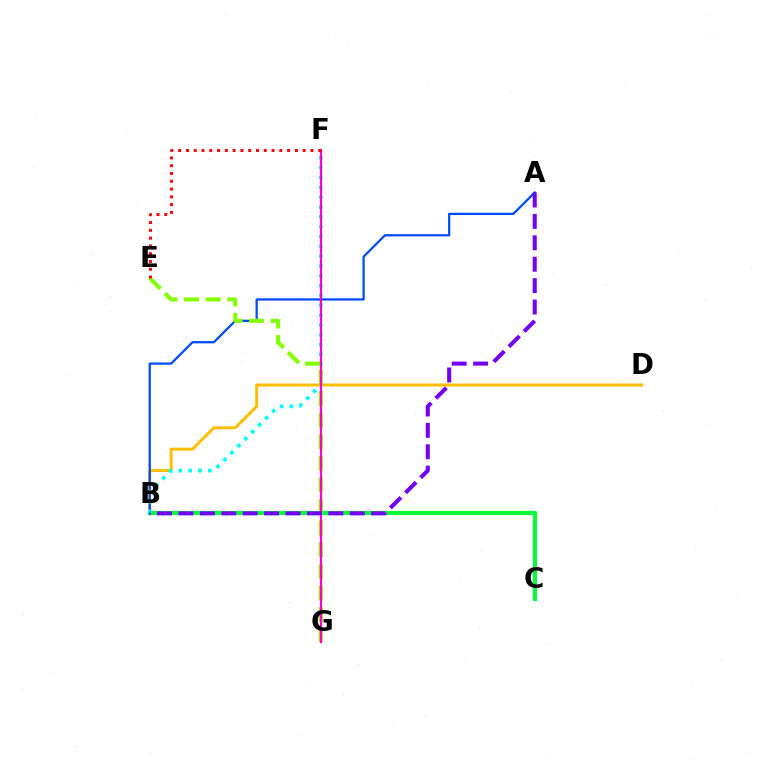{('B', 'D'): [{'color': '#ffbd00', 'line_style': 'solid', 'thickness': 2.13}], ('B', 'C'): [{'color': '#00ff39', 'line_style': 'solid', 'thickness': 2.96}], ('A', 'B'): [{'color': '#004bff', 'line_style': 'solid', 'thickness': 1.63}, {'color': '#7200ff', 'line_style': 'dashed', 'thickness': 2.91}], ('B', 'F'): [{'color': '#00fff6', 'line_style': 'dotted', 'thickness': 2.67}], ('E', 'G'): [{'color': '#84ff00', 'line_style': 'dashed', 'thickness': 2.93}], ('F', 'G'): [{'color': '#ff00cf', 'line_style': 'solid', 'thickness': 1.59}], ('E', 'F'): [{'color': '#ff0000', 'line_style': 'dotted', 'thickness': 2.11}]}